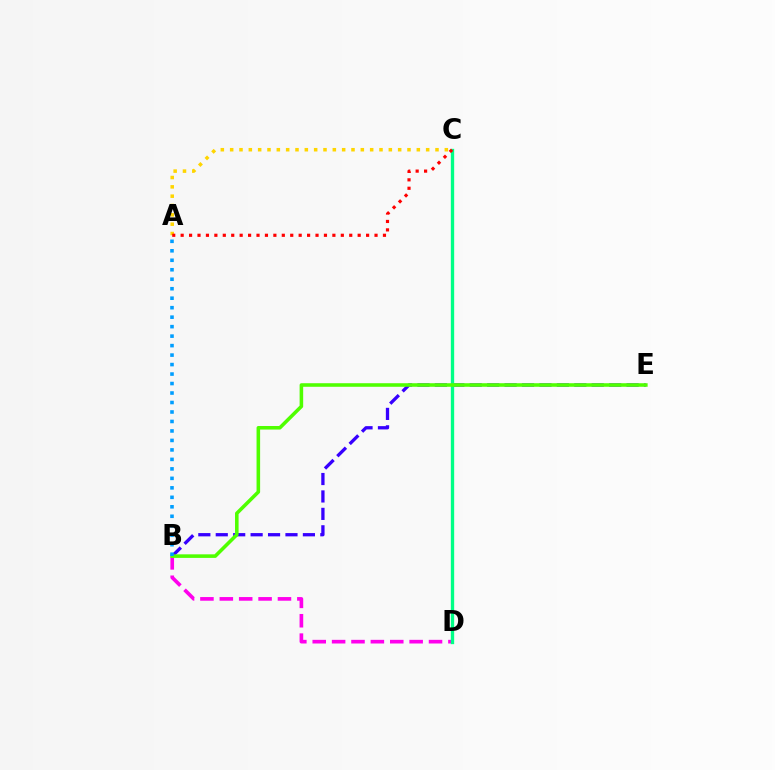{('B', 'E'): [{'color': '#3700ff', 'line_style': 'dashed', 'thickness': 2.37}, {'color': '#4fff00', 'line_style': 'solid', 'thickness': 2.57}], ('A', 'C'): [{'color': '#ffd500', 'line_style': 'dotted', 'thickness': 2.54}, {'color': '#ff0000', 'line_style': 'dotted', 'thickness': 2.29}], ('B', 'D'): [{'color': '#ff00ed', 'line_style': 'dashed', 'thickness': 2.63}], ('C', 'D'): [{'color': '#00ff86', 'line_style': 'solid', 'thickness': 2.4}], ('A', 'B'): [{'color': '#009eff', 'line_style': 'dotted', 'thickness': 2.58}]}